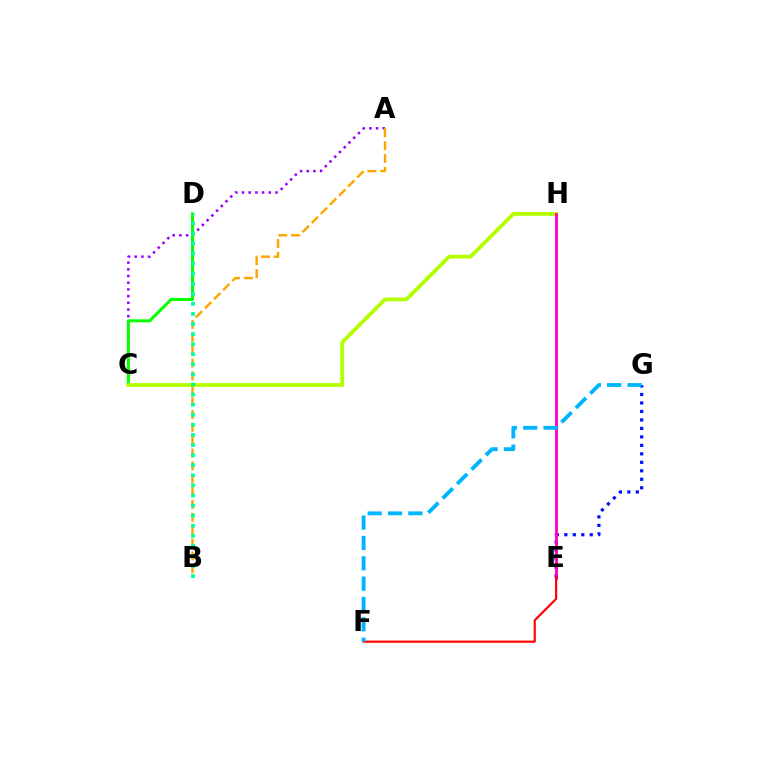{('E', 'G'): [{'color': '#0010ff', 'line_style': 'dotted', 'thickness': 2.3}], ('A', 'C'): [{'color': '#9b00ff', 'line_style': 'dotted', 'thickness': 1.82}], ('A', 'B'): [{'color': '#ffa500', 'line_style': 'dashed', 'thickness': 1.75}], ('C', 'D'): [{'color': '#08ff00', 'line_style': 'solid', 'thickness': 2.18}], ('C', 'H'): [{'color': '#b3ff00', 'line_style': 'solid', 'thickness': 2.73}], ('E', 'H'): [{'color': '#ff00bd', 'line_style': 'solid', 'thickness': 2.05}], ('B', 'D'): [{'color': '#00ff9d', 'line_style': 'dotted', 'thickness': 2.74}], ('E', 'F'): [{'color': '#ff0000', 'line_style': 'solid', 'thickness': 1.56}], ('F', 'G'): [{'color': '#00b5ff', 'line_style': 'dashed', 'thickness': 2.76}]}